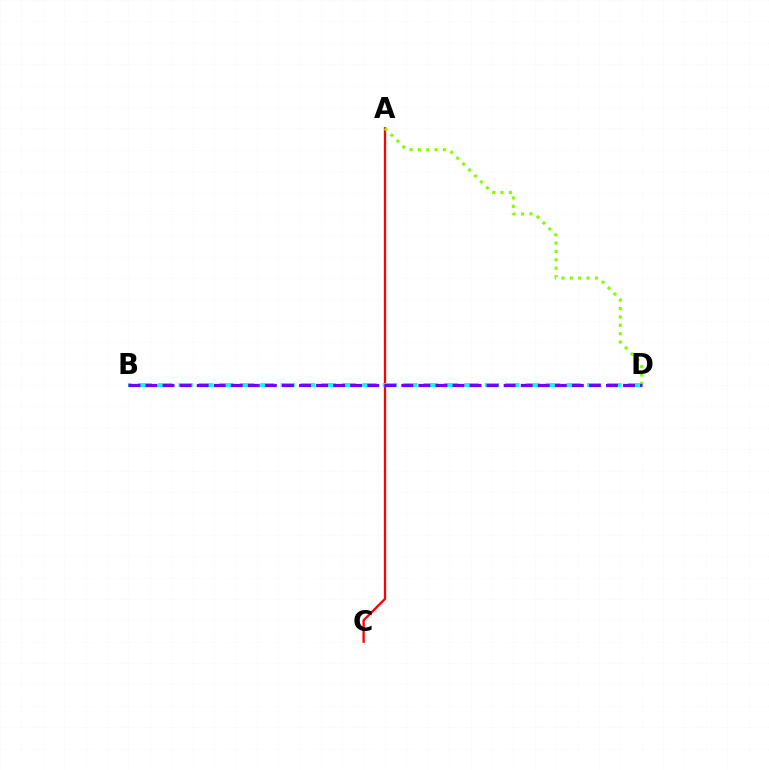{('A', 'C'): [{'color': '#ff0000', 'line_style': 'solid', 'thickness': 1.66}], ('A', 'D'): [{'color': '#84ff00', 'line_style': 'dotted', 'thickness': 2.27}], ('B', 'D'): [{'color': '#00fff6', 'line_style': 'dashed', 'thickness': 2.77}, {'color': '#7200ff', 'line_style': 'dashed', 'thickness': 2.32}]}